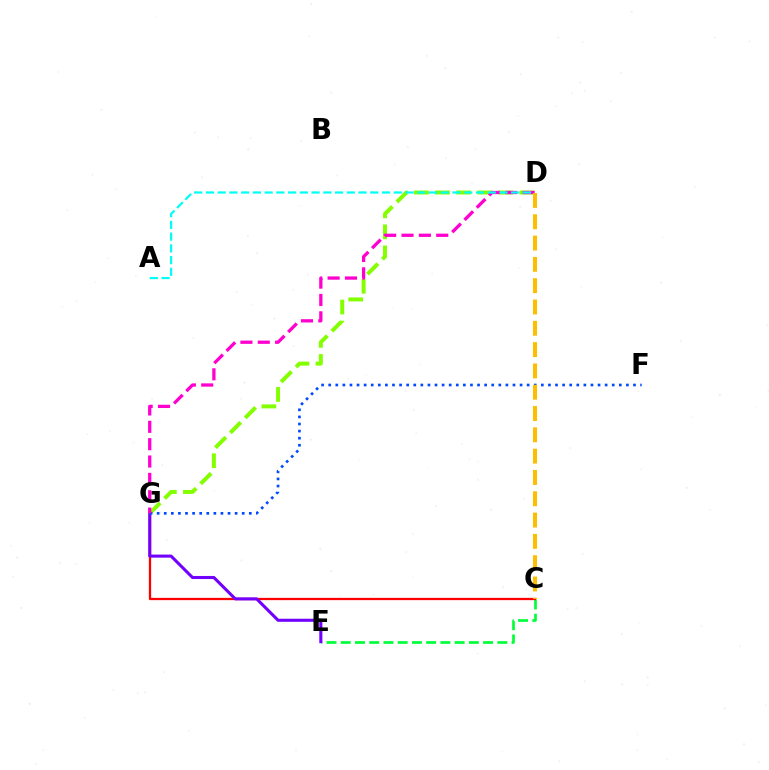{('C', 'E'): [{'color': '#00ff39', 'line_style': 'dashed', 'thickness': 1.93}], ('C', 'G'): [{'color': '#ff0000', 'line_style': 'solid', 'thickness': 1.64}], ('E', 'G'): [{'color': '#7200ff', 'line_style': 'solid', 'thickness': 2.21}], ('D', 'G'): [{'color': '#84ff00', 'line_style': 'dashed', 'thickness': 2.86}, {'color': '#ff00cf', 'line_style': 'dashed', 'thickness': 2.36}], ('F', 'G'): [{'color': '#004bff', 'line_style': 'dotted', 'thickness': 1.93}], ('A', 'D'): [{'color': '#00fff6', 'line_style': 'dashed', 'thickness': 1.59}], ('C', 'D'): [{'color': '#ffbd00', 'line_style': 'dashed', 'thickness': 2.89}]}